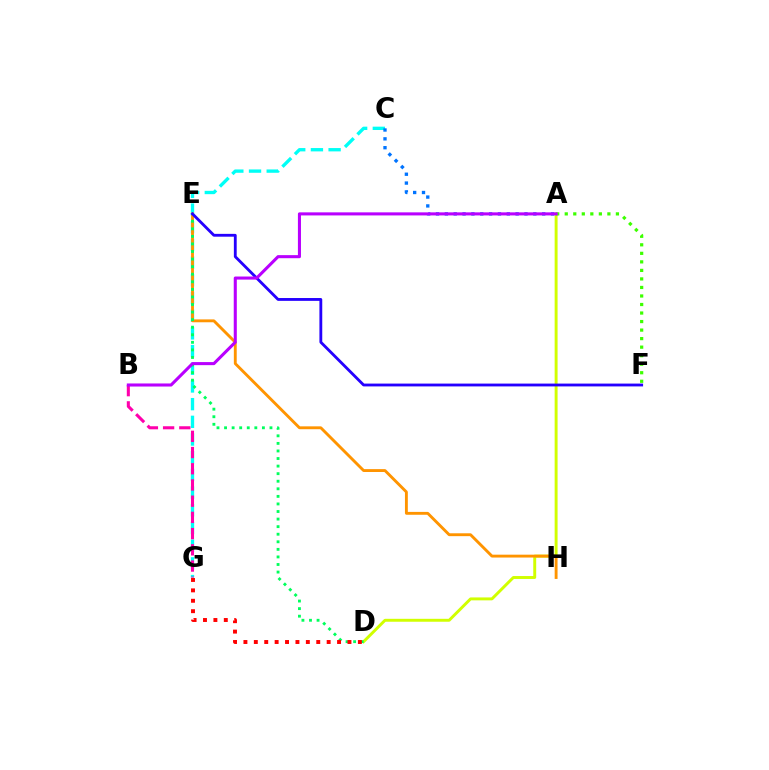{('A', 'D'): [{'color': '#d1ff00', 'line_style': 'solid', 'thickness': 2.11}], ('C', 'G'): [{'color': '#00fff6', 'line_style': 'dashed', 'thickness': 2.4}], ('E', 'H'): [{'color': '#ff9400', 'line_style': 'solid', 'thickness': 2.07}], ('D', 'E'): [{'color': '#00ff5c', 'line_style': 'dotted', 'thickness': 2.06}], ('B', 'G'): [{'color': '#ff00ac', 'line_style': 'dashed', 'thickness': 2.2}], ('E', 'F'): [{'color': '#2500ff', 'line_style': 'solid', 'thickness': 2.04}], ('A', 'C'): [{'color': '#0074ff', 'line_style': 'dotted', 'thickness': 2.4}], ('A', 'F'): [{'color': '#3dff00', 'line_style': 'dotted', 'thickness': 2.32}], ('D', 'G'): [{'color': '#ff0000', 'line_style': 'dotted', 'thickness': 2.83}], ('A', 'B'): [{'color': '#b900ff', 'line_style': 'solid', 'thickness': 2.21}]}